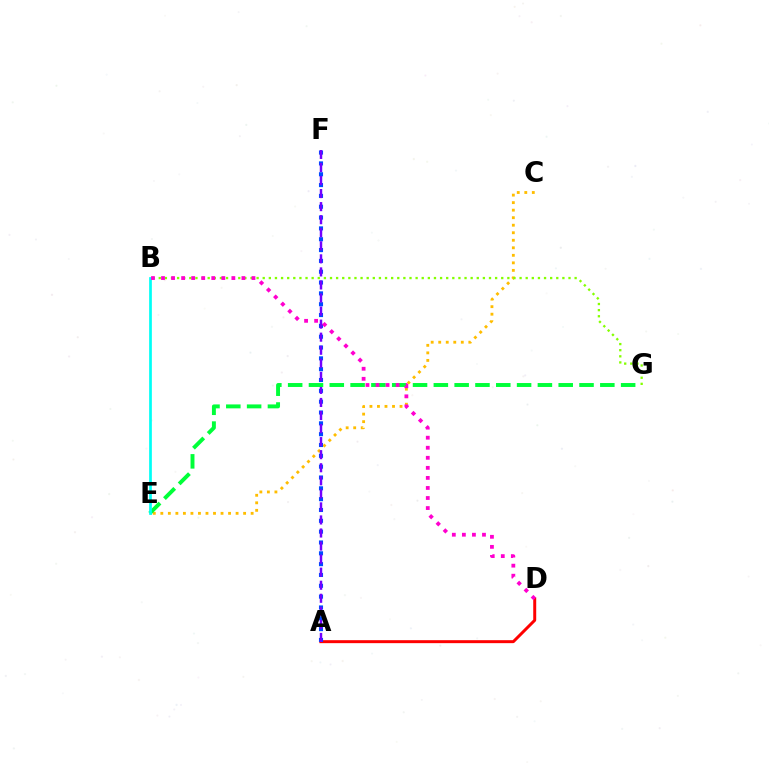{('C', 'E'): [{'color': '#ffbd00', 'line_style': 'dotted', 'thickness': 2.04}], ('A', 'D'): [{'color': '#ff0000', 'line_style': 'solid', 'thickness': 2.14}], ('A', 'F'): [{'color': '#004bff', 'line_style': 'dotted', 'thickness': 2.94}, {'color': '#7200ff', 'line_style': 'dashed', 'thickness': 1.77}], ('B', 'G'): [{'color': '#84ff00', 'line_style': 'dotted', 'thickness': 1.66}], ('E', 'G'): [{'color': '#00ff39', 'line_style': 'dashed', 'thickness': 2.83}], ('B', 'E'): [{'color': '#00fff6', 'line_style': 'solid', 'thickness': 1.95}], ('B', 'D'): [{'color': '#ff00cf', 'line_style': 'dotted', 'thickness': 2.73}]}